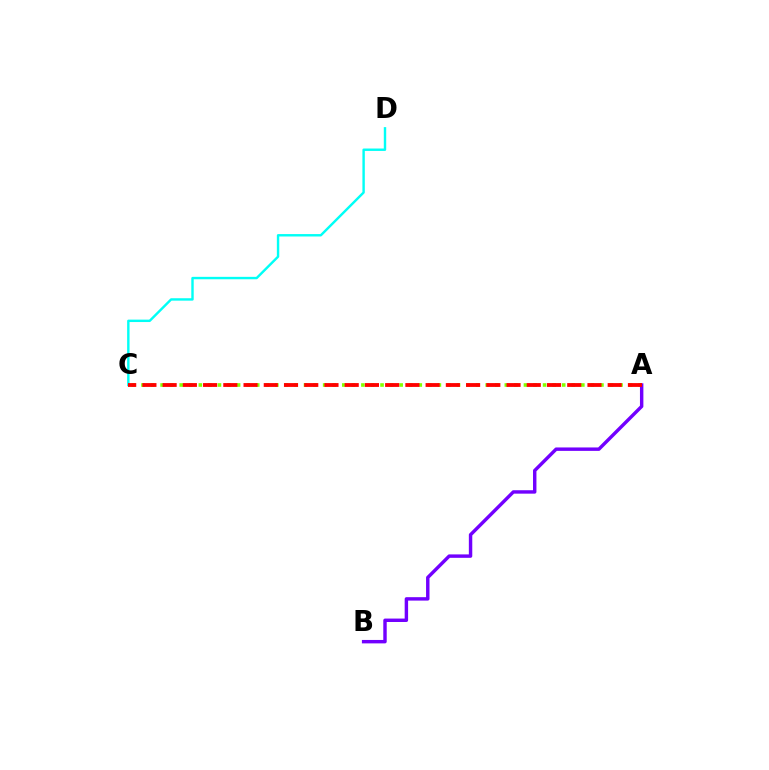{('A', 'C'): [{'color': '#84ff00', 'line_style': 'dotted', 'thickness': 2.6}, {'color': '#ff0000', 'line_style': 'dashed', 'thickness': 2.75}], ('C', 'D'): [{'color': '#00fff6', 'line_style': 'solid', 'thickness': 1.74}], ('A', 'B'): [{'color': '#7200ff', 'line_style': 'solid', 'thickness': 2.47}]}